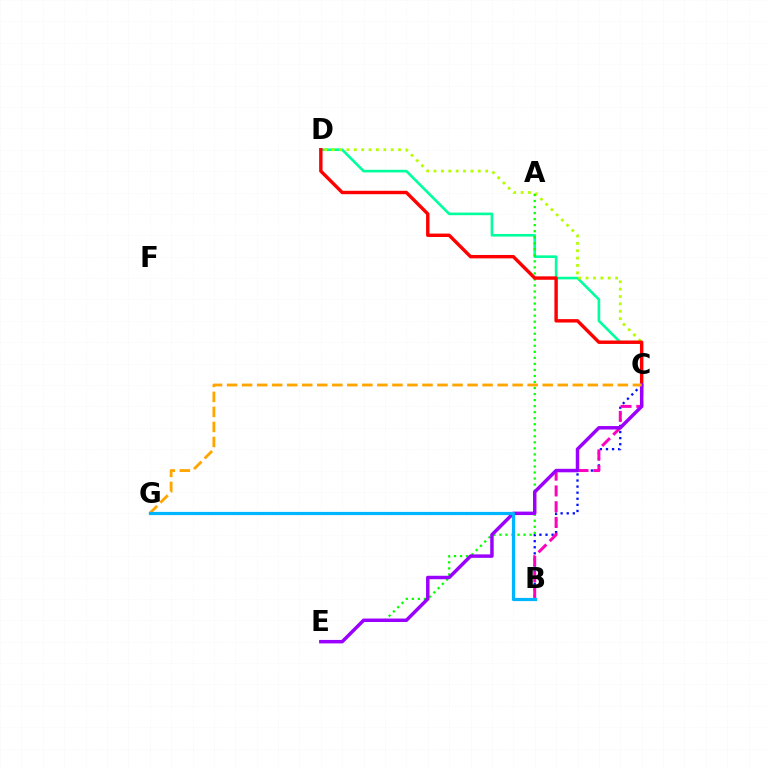{('C', 'D'): [{'color': '#00ff9d', 'line_style': 'solid', 'thickness': 1.89}, {'color': '#b3ff00', 'line_style': 'dotted', 'thickness': 2.01}, {'color': '#ff0000', 'line_style': 'solid', 'thickness': 2.46}], ('B', 'C'): [{'color': '#0010ff', 'line_style': 'dotted', 'thickness': 1.65}, {'color': '#ff00bd', 'line_style': 'dashed', 'thickness': 2.14}], ('A', 'E'): [{'color': '#08ff00', 'line_style': 'dotted', 'thickness': 1.64}], ('C', 'E'): [{'color': '#9b00ff', 'line_style': 'solid', 'thickness': 2.5}], ('C', 'G'): [{'color': '#ffa500', 'line_style': 'dashed', 'thickness': 2.04}], ('B', 'G'): [{'color': '#00b5ff', 'line_style': 'solid', 'thickness': 2.31}]}